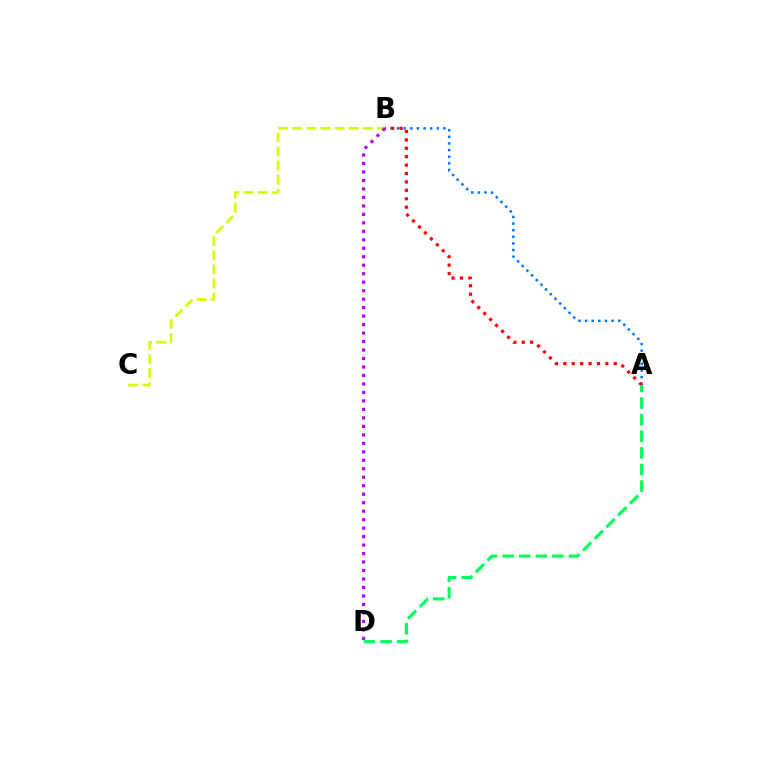{('A', 'B'): [{'color': '#0074ff', 'line_style': 'dotted', 'thickness': 1.8}, {'color': '#ff0000', 'line_style': 'dotted', 'thickness': 2.28}], ('B', 'C'): [{'color': '#d1ff00', 'line_style': 'dashed', 'thickness': 1.92}], ('A', 'D'): [{'color': '#00ff5c', 'line_style': 'dashed', 'thickness': 2.26}], ('B', 'D'): [{'color': '#b900ff', 'line_style': 'dotted', 'thickness': 2.3}]}